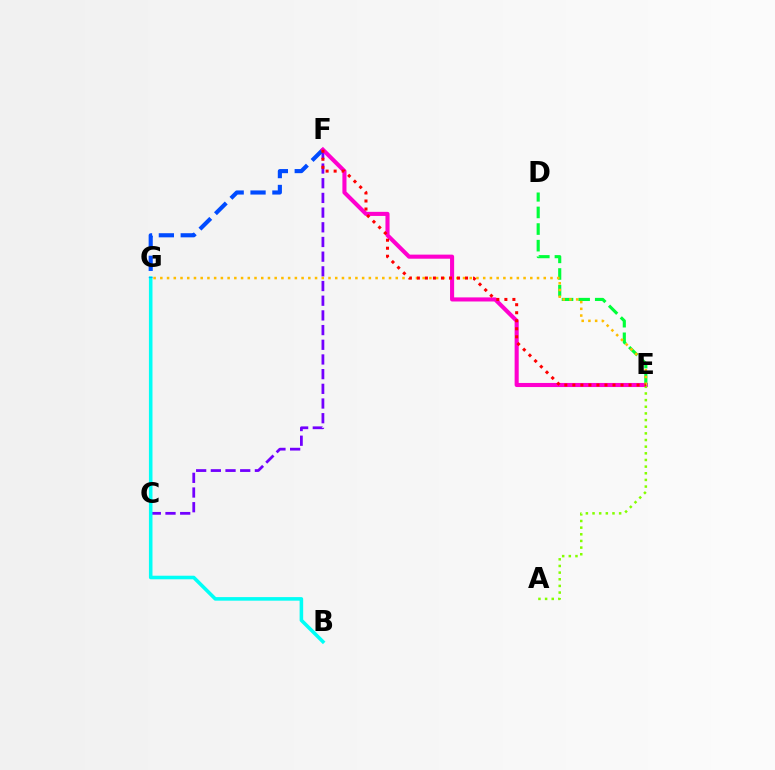{('C', 'F'): [{'color': '#7200ff', 'line_style': 'dashed', 'thickness': 2.0}], ('B', 'G'): [{'color': '#00fff6', 'line_style': 'solid', 'thickness': 2.57}], ('F', 'G'): [{'color': '#004bff', 'line_style': 'dashed', 'thickness': 2.97}], ('E', 'F'): [{'color': '#ff00cf', 'line_style': 'solid', 'thickness': 2.95}, {'color': '#ff0000', 'line_style': 'dotted', 'thickness': 2.18}], ('D', 'E'): [{'color': '#00ff39', 'line_style': 'dashed', 'thickness': 2.26}], ('E', 'G'): [{'color': '#ffbd00', 'line_style': 'dotted', 'thickness': 1.83}], ('A', 'E'): [{'color': '#84ff00', 'line_style': 'dotted', 'thickness': 1.81}]}